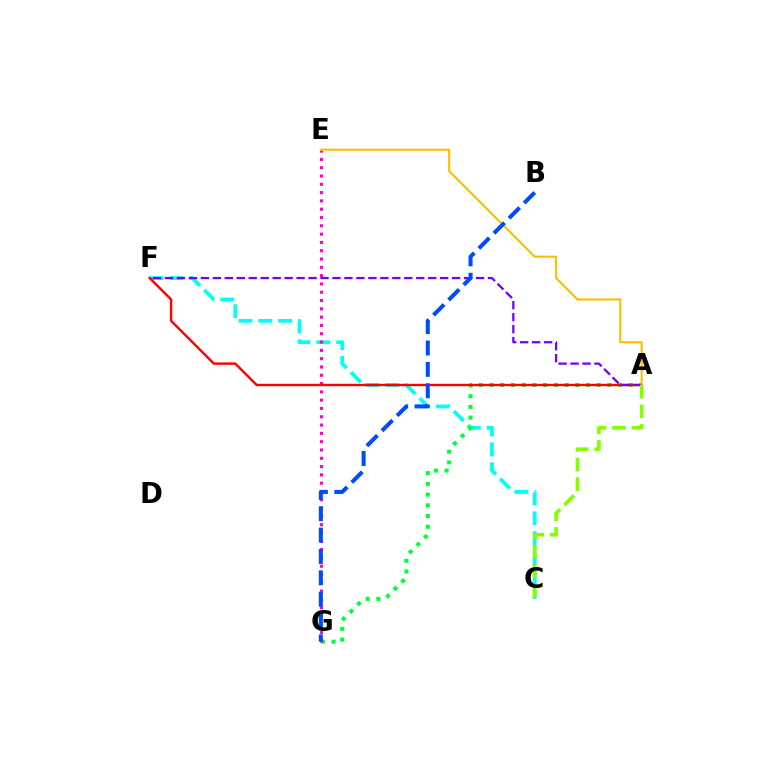{('C', 'F'): [{'color': '#00fff6', 'line_style': 'dashed', 'thickness': 2.7}], ('A', 'G'): [{'color': '#00ff39', 'line_style': 'dotted', 'thickness': 2.91}], ('E', 'G'): [{'color': '#ff00cf', 'line_style': 'dotted', 'thickness': 2.26}], ('A', 'F'): [{'color': '#ff0000', 'line_style': 'solid', 'thickness': 1.73}, {'color': '#7200ff', 'line_style': 'dashed', 'thickness': 1.63}], ('A', 'E'): [{'color': '#ffbd00', 'line_style': 'solid', 'thickness': 1.52}], ('A', 'C'): [{'color': '#84ff00', 'line_style': 'dashed', 'thickness': 2.66}], ('B', 'G'): [{'color': '#004bff', 'line_style': 'dashed', 'thickness': 2.9}]}